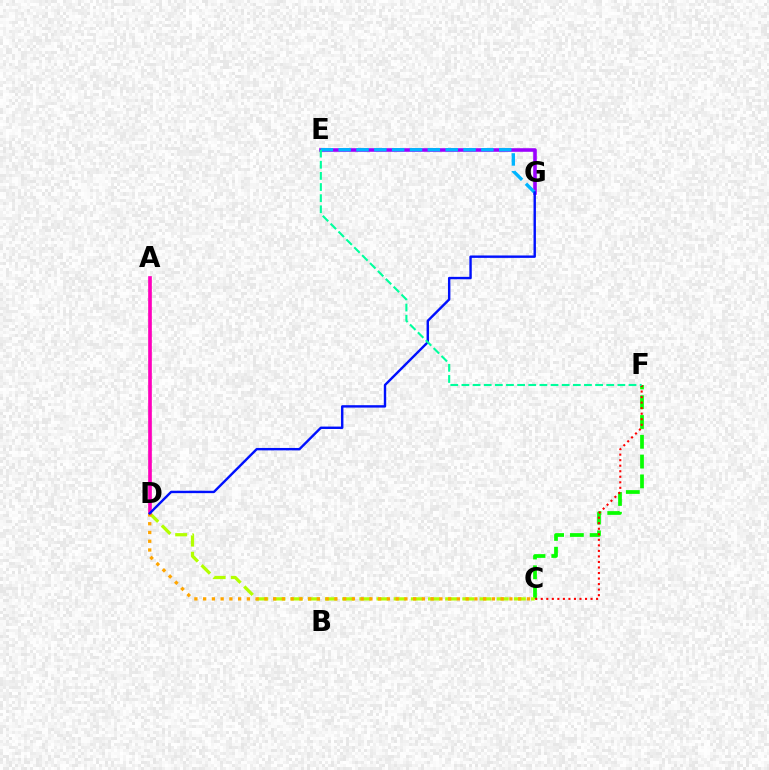{('E', 'G'): [{'color': '#9b00ff', 'line_style': 'solid', 'thickness': 2.58}, {'color': '#00b5ff', 'line_style': 'dashed', 'thickness': 2.42}], ('C', 'F'): [{'color': '#08ff00', 'line_style': 'dashed', 'thickness': 2.69}, {'color': '#ff0000', 'line_style': 'dotted', 'thickness': 1.5}], ('C', 'D'): [{'color': '#b3ff00', 'line_style': 'dashed', 'thickness': 2.33}, {'color': '#ffa500', 'line_style': 'dotted', 'thickness': 2.38}], ('A', 'D'): [{'color': '#ff00bd', 'line_style': 'solid', 'thickness': 2.64}], ('D', 'G'): [{'color': '#0010ff', 'line_style': 'solid', 'thickness': 1.73}], ('E', 'F'): [{'color': '#00ff9d', 'line_style': 'dashed', 'thickness': 1.51}]}